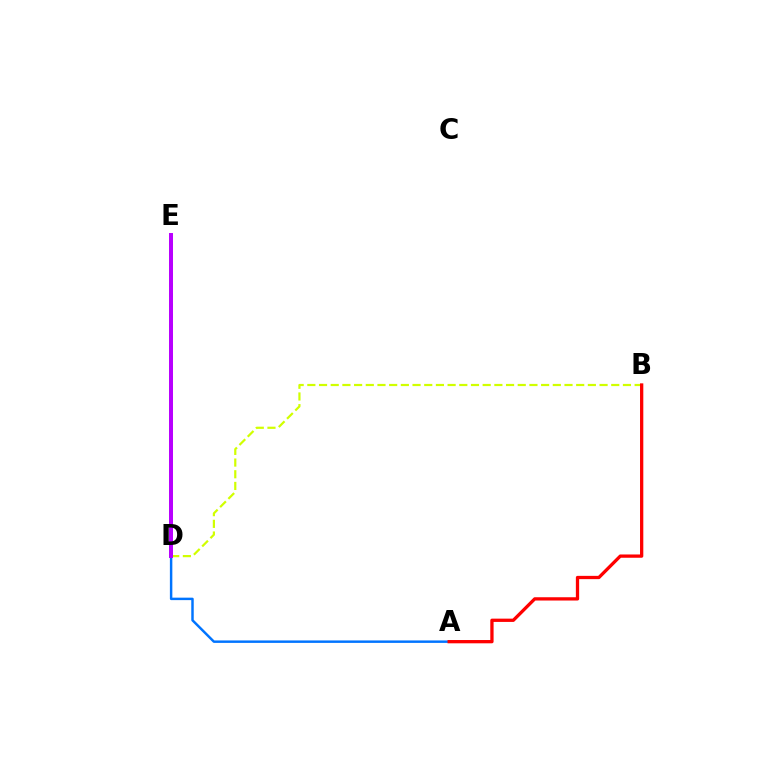{('A', 'D'): [{'color': '#0074ff', 'line_style': 'solid', 'thickness': 1.77}], ('B', 'D'): [{'color': '#d1ff00', 'line_style': 'dashed', 'thickness': 1.59}], ('D', 'E'): [{'color': '#00ff5c', 'line_style': 'dotted', 'thickness': 2.81}, {'color': '#b900ff', 'line_style': 'solid', 'thickness': 2.86}], ('A', 'B'): [{'color': '#ff0000', 'line_style': 'solid', 'thickness': 2.36}]}